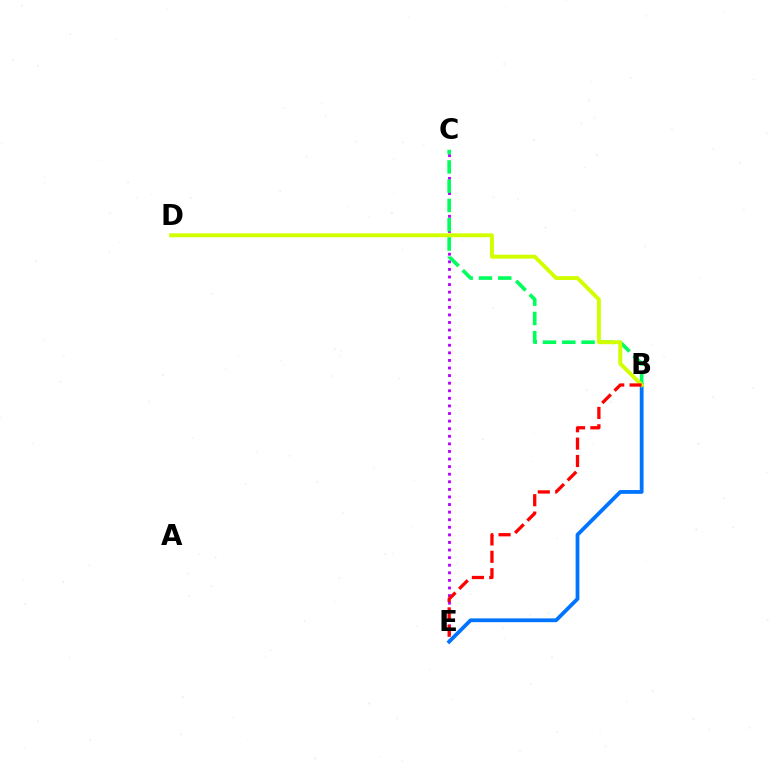{('C', 'E'): [{'color': '#b900ff', 'line_style': 'dotted', 'thickness': 2.06}], ('B', 'E'): [{'color': '#0074ff', 'line_style': 'solid', 'thickness': 2.73}, {'color': '#ff0000', 'line_style': 'dashed', 'thickness': 2.36}], ('B', 'C'): [{'color': '#00ff5c', 'line_style': 'dashed', 'thickness': 2.62}], ('B', 'D'): [{'color': '#d1ff00', 'line_style': 'solid', 'thickness': 2.82}]}